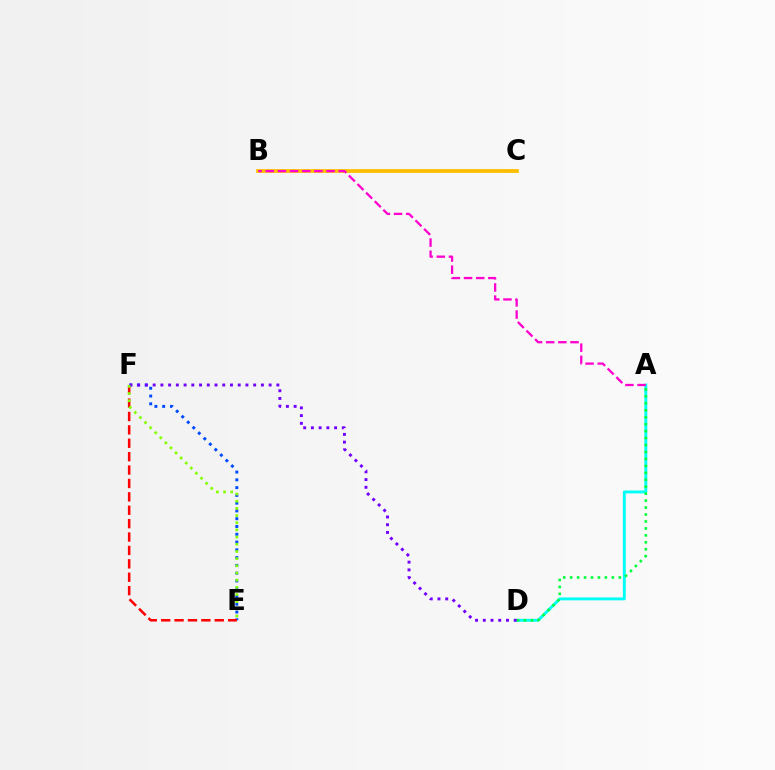{('A', 'D'): [{'color': '#00fff6', 'line_style': 'solid', 'thickness': 2.09}, {'color': '#00ff39', 'line_style': 'dotted', 'thickness': 1.89}], ('E', 'F'): [{'color': '#004bff', 'line_style': 'dotted', 'thickness': 2.11}, {'color': '#ff0000', 'line_style': 'dashed', 'thickness': 1.82}, {'color': '#84ff00', 'line_style': 'dotted', 'thickness': 1.95}], ('D', 'F'): [{'color': '#7200ff', 'line_style': 'dotted', 'thickness': 2.1}], ('B', 'C'): [{'color': '#ffbd00', 'line_style': 'solid', 'thickness': 2.7}], ('A', 'B'): [{'color': '#ff00cf', 'line_style': 'dashed', 'thickness': 1.65}]}